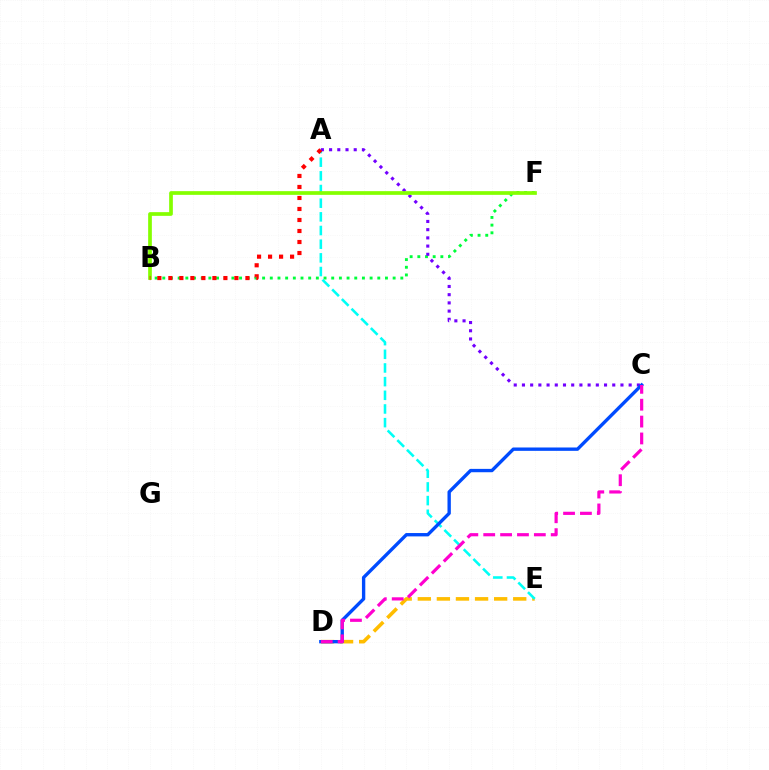{('D', 'E'): [{'color': '#ffbd00', 'line_style': 'dashed', 'thickness': 2.59}], ('B', 'F'): [{'color': '#00ff39', 'line_style': 'dotted', 'thickness': 2.09}, {'color': '#84ff00', 'line_style': 'solid', 'thickness': 2.66}], ('A', 'E'): [{'color': '#00fff6', 'line_style': 'dashed', 'thickness': 1.86}], ('A', 'C'): [{'color': '#7200ff', 'line_style': 'dotted', 'thickness': 2.23}], ('A', 'B'): [{'color': '#ff0000', 'line_style': 'dotted', 'thickness': 2.99}], ('C', 'D'): [{'color': '#004bff', 'line_style': 'solid', 'thickness': 2.42}, {'color': '#ff00cf', 'line_style': 'dashed', 'thickness': 2.29}]}